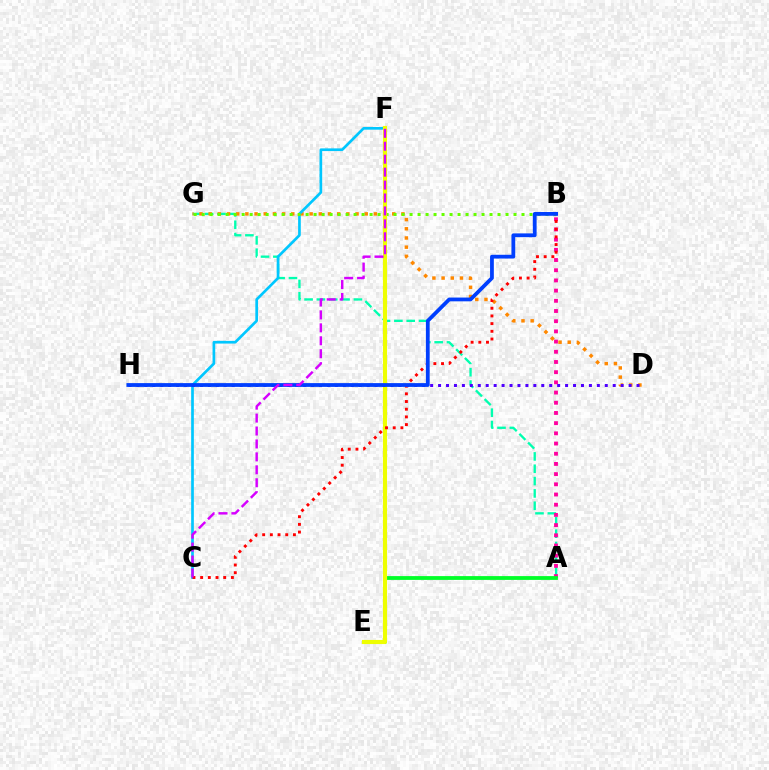{('A', 'G'): [{'color': '#00ffaf', 'line_style': 'dashed', 'thickness': 1.68}], ('D', 'G'): [{'color': '#ff8800', 'line_style': 'dotted', 'thickness': 2.49}], ('C', 'F'): [{'color': '#00c7ff', 'line_style': 'solid', 'thickness': 1.93}, {'color': '#d600ff', 'line_style': 'dashed', 'thickness': 1.76}], ('A', 'B'): [{'color': '#ff00a0', 'line_style': 'dotted', 'thickness': 2.77}], ('A', 'E'): [{'color': '#00ff27', 'line_style': 'solid', 'thickness': 2.74}], ('B', 'G'): [{'color': '#66ff00', 'line_style': 'dotted', 'thickness': 2.17}], ('E', 'F'): [{'color': '#eeff00', 'line_style': 'solid', 'thickness': 2.97}], ('B', 'C'): [{'color': '#ff0000', 'line_style': 'dotted', 'thickness': 2.09}], ('D', 'H'): [{'color': '#4f00ff', 'line_style': 'dotted', 'thickness': 2.16}], ('B', 'H'): [{'color': '#003fff', 'line_style': 'solid', 'thickness': 2.72}]}